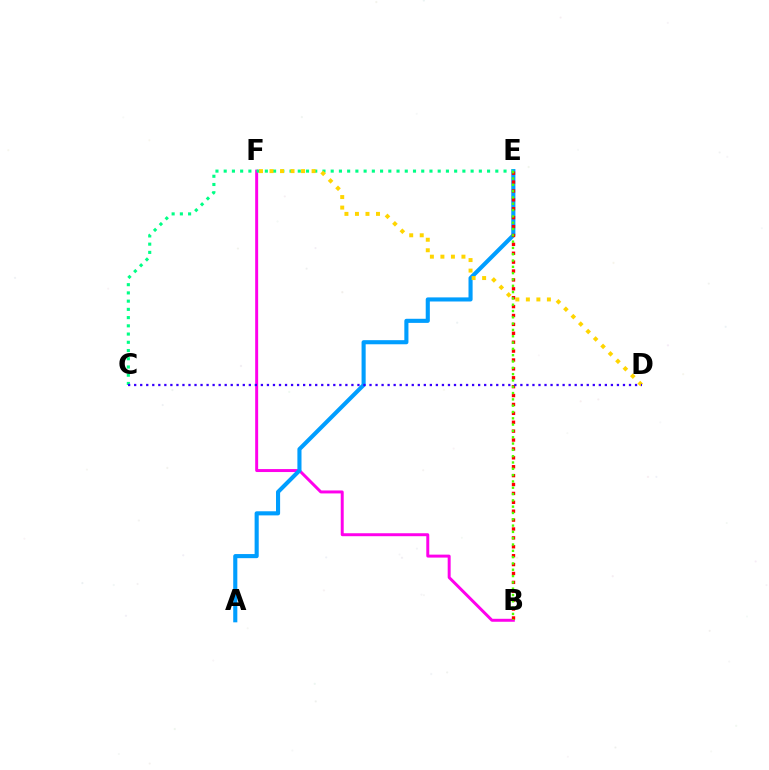{('B', 'F'): [{'color': '#ff00ed', 'line_style': 'solid', 'thickness': 2.13}], ('A', 'E'): [{'color': '#009eff', 'line_style': 'solid', 'thickness': 2.95}], ('C', 'E'): [{'color': '#00ff86', 'line_style': 'dotted', 'thickness': 2.24}], ('D', 'F'): [{'color': '#ffd500', 'line_style': 'dotted', 'thickness': 2.86}], ('B', 'E'): [{'color': '#ff0000', 'line_style': 'dotted', 'thickness': 2.42}, {'color': '#4fff00', 'line_style': 'dotted', 'thickness': 1.71}], ('C', 'D'): [{'color': '#3700ff', 'line_style': 'dotted', 'thickness': 1.64}]}